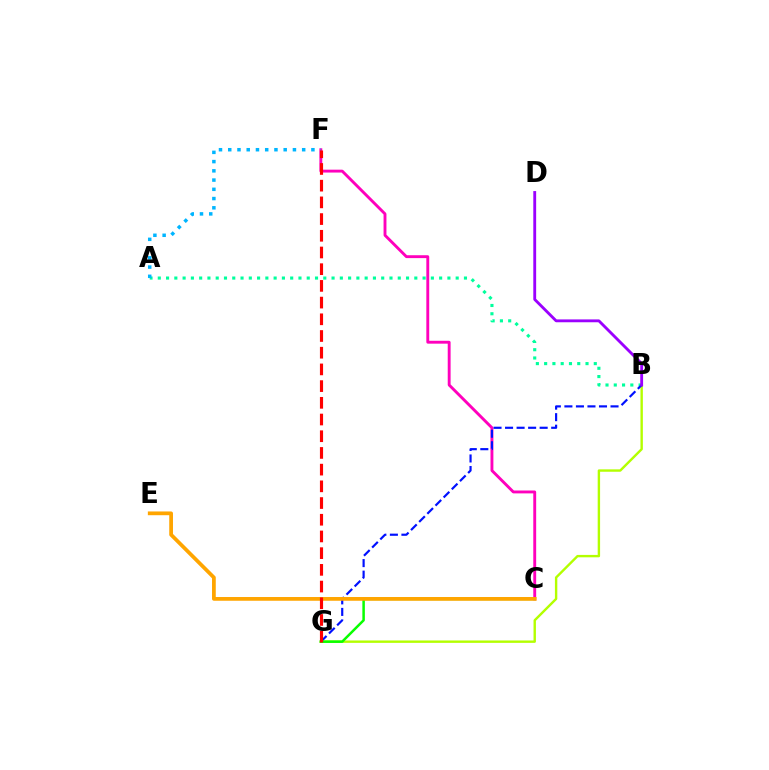{('B', 'G'): [{'color': '#b3ff00', 'line_style': 'solid', 'thickness': 1.73}, {'color': '#0010ff', 'line_style': 'dashed', 'thickness': 1.57}], ('C', 'F'): [{'color': '#ff00bd', 'line_style': 'solid', 'thickness': 2.08}], ('A', 'B'): [{'color': '#00ff9d', 'line_style': 'dotted', 'thickness': 2.25}], ('C', 'G'): [{'color': '#08ff00', 'line_style': 'solid', 'thickness': 1.8}], ('A', 'F'): [{'color': '#00b5ff', 'line_style': 'dotted', 'thickness': 2.51}], ('C', 'E'): [{'color': '#ffa500', 'line_style': 'solid', 'thickness': 2.7}], ('F', 'G'): [{'color': '#ff0000', 'line_style': 'dashed', 'thickness': 2.27}], ('B', 'D'): [{'color': '#9b00ff', 'line_style': 'solid', 'thickness': 2.05}]}